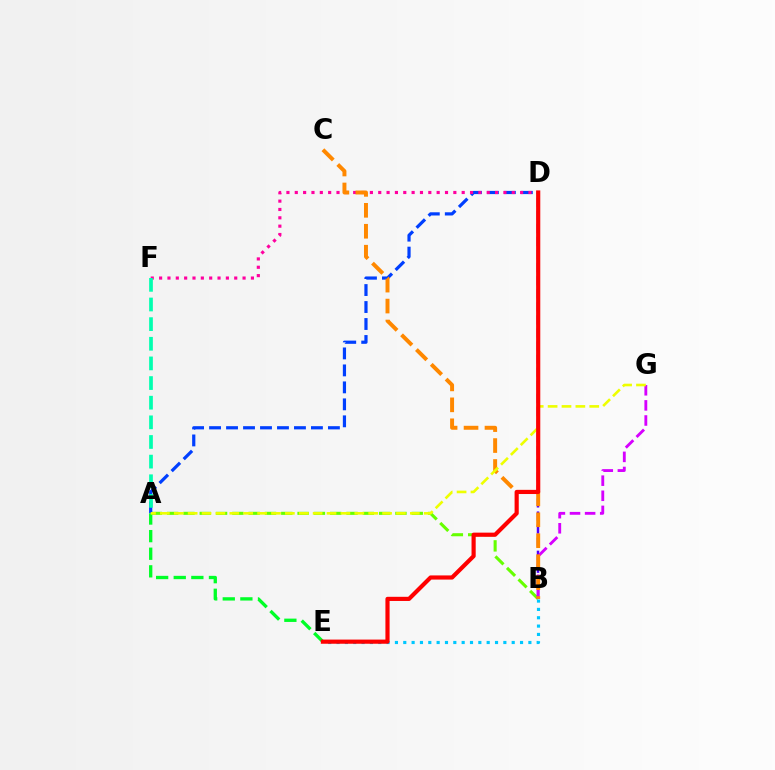{('A', 'B'): [{'color': '#66ff00', 'line_style': 'dashed', 'thickness': 2.22}], ('B', 'D'): [{'color': '#4f00ff', 'line_style': 'dashed', 'thickness': 1.78}], ('B', 'E'): [{'color': '#00c7ff', 'line_style': 'dotted', 'thickness': 2.27}], ('A', 'D'): [{'color': '#003fff', 'line_style': 'dashed', 'thickness': 2.31}], ('A', 'E'): [{'color': '#00ff27', 'line_style': 'dashed', 'thickness': 2.39}], ('D', 'F'): [{'color': '#ff00a0', 'line_style': 'dotted', 'thickness': 2.27}], ('B', 'G'): [{'color': '#d600ff', 'line_style': 'dashed', 'thickness': 2.05}], ('B', 'C'): [{'color': '#ff8800', 'line_style': 'dashed', 'thickness': 2.84}], ('A', 'G'): [{'color': '#eeff00', 'line_style': 'dashed', 'thickness': 1.89}], ('D', 'E'): [{'color': '#ff0000', 'line_style': 'solid', 'thickness': 3.0}], ('A', 'F'): [{'color': '#00ffaf', 'line_style': 'dashed', 'thickness': 2.67}]}